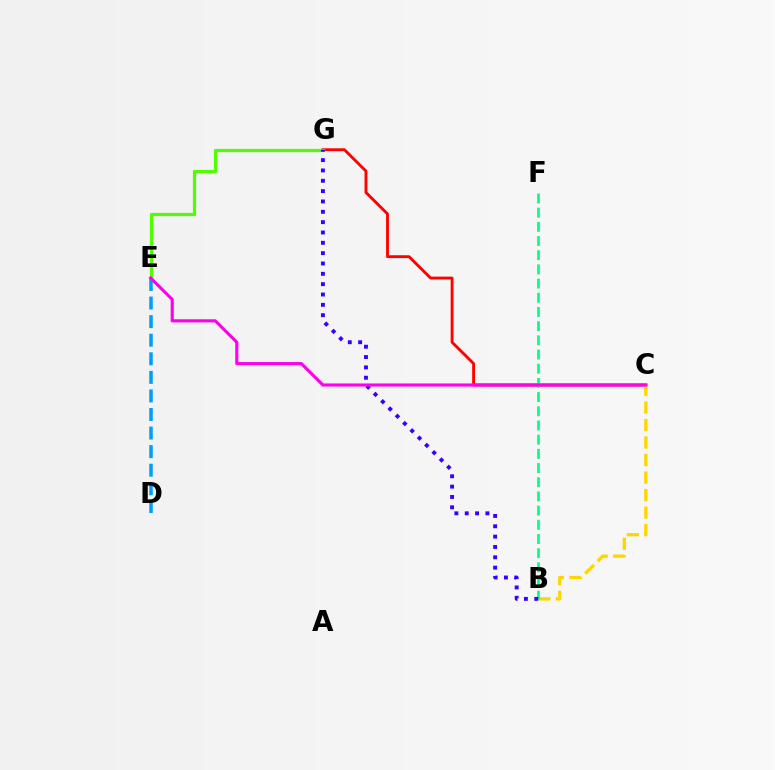{('D', 'E'): [{'color': '#009eff', 'line_style': 'dashed', 'thickness': 2.52}], ('C', 'G'): [{'color': '#ff0000', 'line_style': 'solid', 'thickness': 2.06}], ('E', 'G'): [{'color': '#4fff00', 'line_style': 'solid', 'thickness': 2.31}], ('B', 'C'): [{'color': '#ffd500', 'line_style': 'dashed', 'thickness': 2.38}], ('B', 'F'): [{'color': '#00ff86', 'line_style': 'dashed', 'thickness': 1.93}], ('B', 'G'): [{'color': '#3700ff', 'line_style': 'dotted', 'thickness': 2.81}], ('C', 'E'): [{'color': '#ff00ed', 'line_style': 'solid', 'thickness': 2.25}]}